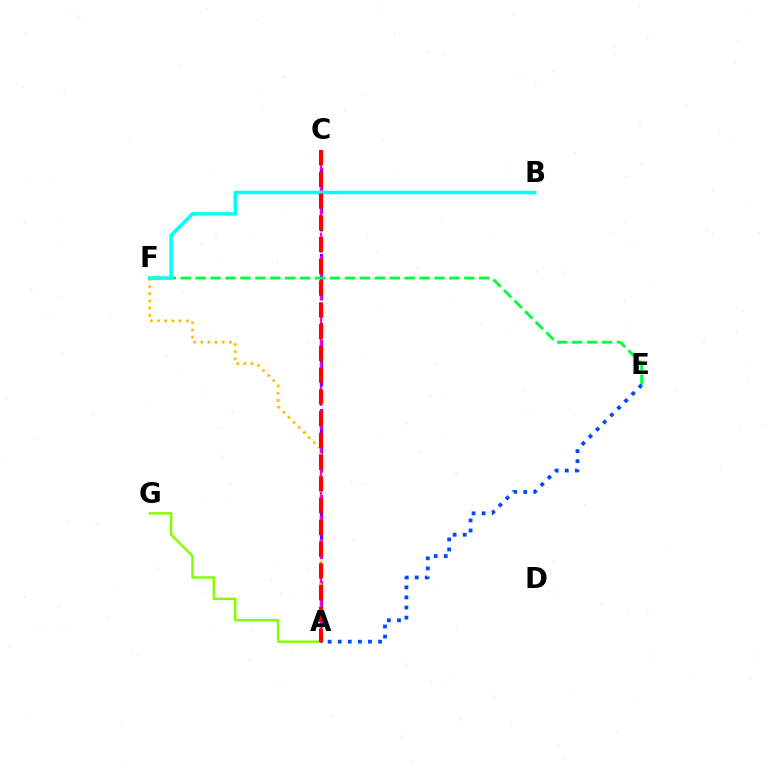{('A', 'G'): [{'color': '#84ff00', 'line_style': 'solid', 'thickness': 1.77}], ('A', 'C'): [{'color': '#7200ff', 'line_style': 'dashed', 'thickness': 2.34}, {'color': '#ff00cf', 'line_style': 'dashed', 'thickness': 1.6}, {'color': '#ff0000', 'line_style': 'dashed', 'thickness': 2.96}], ('E', 'F'): [{'color': '#00ff39', 'line_style': 'dashed', 'thickness': 2.03}], ('A', 'F'): [{'color': '#ffbd00', 'line_style': 'dotted', 'thickness': 1.95}], ('A', 'E'): [{'color': '#004bff', 'line_style': 'dotted', 'thickness': 2.74}], ('B', 'F'): [{'color': '#00fff6', 'line_style': 'solid', 'thickness': 2.5}]}